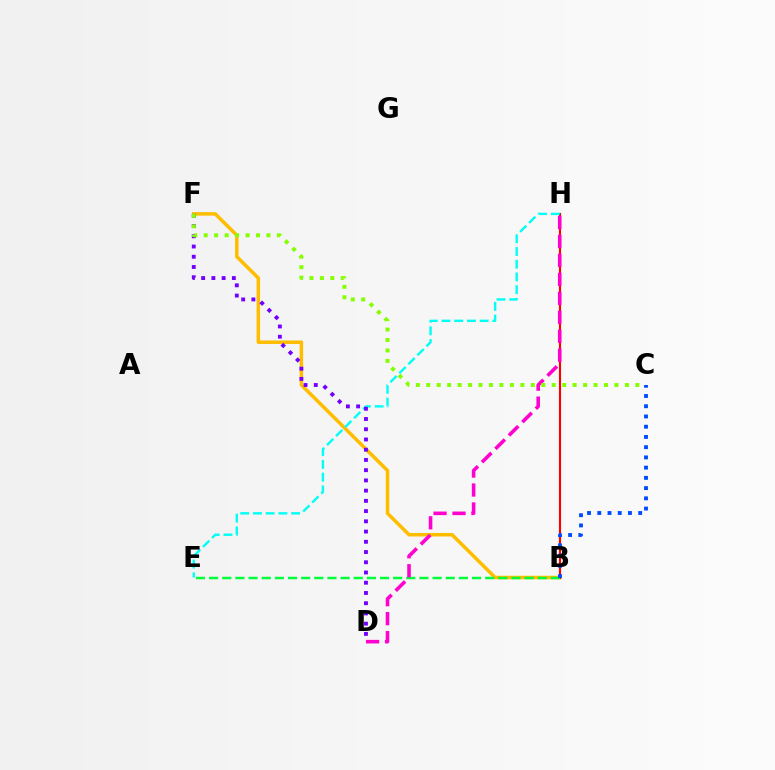{('B', 'F'): [{'color': '#ffbd00', 'line_style': 'solid', 'thickness': 2.52}], ('B', 'H'): [{'color': '#ff0000', 'line_style': 'solid', 'thickness': 1.52}], ('E', 'H'): [{'color': '#00fff6', 'line_style': 'dashed', 'thickness': 1.73}], ('B', 'E'): [{'color': '#00ff39', 'line_style': 'dashed', 'thickness': 1.79}], ('B', 'C'): [{'color': '#004bff', 'line_style': 'dotted', 'thickness': 2.78}], ('D', 'F'): [{'color': '#7200ff', 'line_style': 'dotted', 'thickness': 2.78}], ('D', 'H'): [{'color': '#ff00cf', 'line_style': 'dashed', 'thickness': 2.58}], ('C', 'F'): [{'color': '#84ff00', 'line_style': 'dotted', 'thickness': 2.84}]}